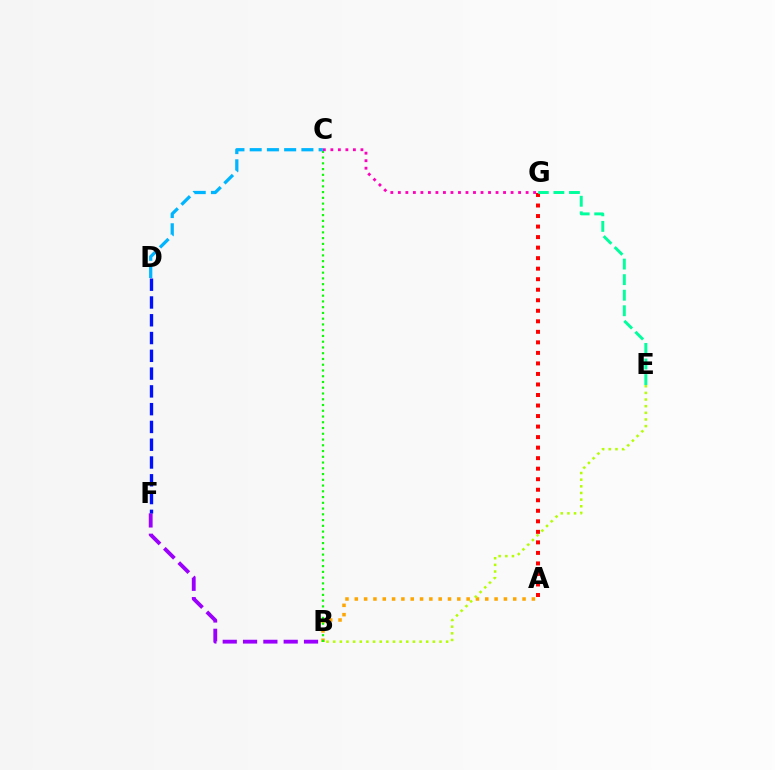{('B', 'F'): [{'color': '#9b00ff', 'line_style': 'dashed', 'thickness': 2.76}], ('A', 'B'): [{'color': '#ffa500', 'line_style': 'dotted', 'thickness': 2.53}], ('B', 'E'): [{'color': '#b3ff00', 'line_style': 'dotted', 'thickness': 1.81}], ('B', 'C'): [{'color': '#08ff00', 'line_style': 'dotted', 'thickness': 1.56}], ('D', 'F'): [{'color': '#0010ff', 'line_style': 'dashed', 'thickness': 2.42}], ('A', 'G'): [{'color': '#ff0000', 'line_style': 'dotted', 'thickness': 2.86}], ('C', 'G'): [{'color': '#ff00bd', 'line_style': 'dotted', 'thickness': 2.04}], ('E', 'G'): [{'color': '#00ff9d', 'line_style': 'dashed', 'thickness': 2.11}], ('C', 'D'): [{'color': '#00b5ff', 'line_style': 'dashed', 'thickness': 2.34}]}